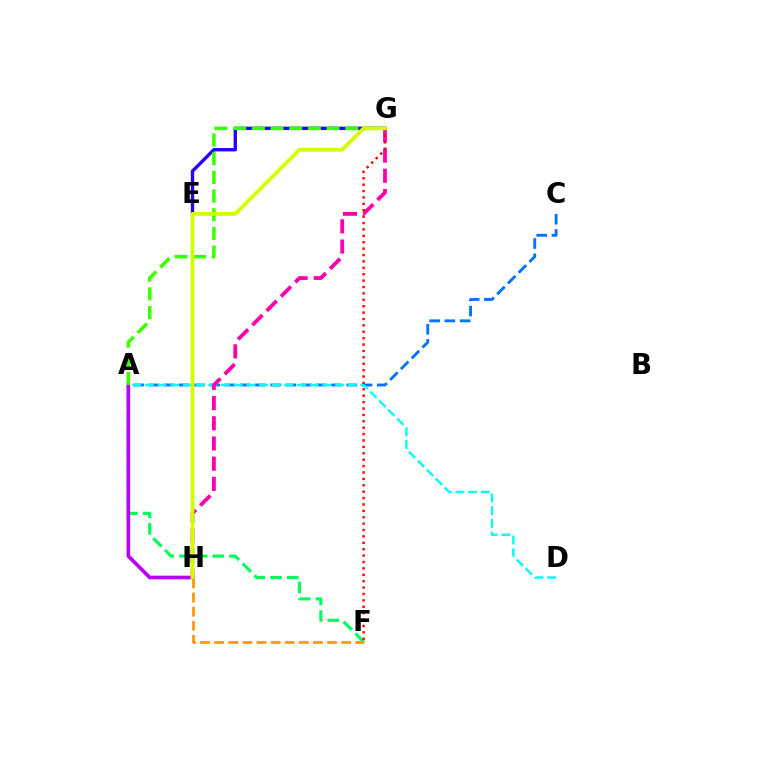{('A', 'F'): [{'color': '#00ff5c', 'line_style': 'dashed', 'thickness': 2.26}], ('E', 'G'): [{'color': '#2500ff', 'line_style': 'solid', 'thickness': 2.44}], ('A', 'C'): [{'color': '#0074ff', 'line_style': 'dashed', 'thickness': 2.07}], ('A', 'D'): [{'color': '#00fff6', 'line_style': 'dashed', 'thickness': 1.72}], ('F', 'H'): [{'color': '#ff9400', 'line_style': 'dashed', 'thickness': 1.92}], ('A', 'H'): [{'color': '#b900ff', 'line_style': 'solid', 'thickness': 2.64}], ('A', 'G'): [{'color': '#3dff00', 'line_style': 'dashed', 'thickness': 2.54}], ('G', 'H'): [{'color': '#ff00ac', 'line_style': 'dashed', 'thickness': 2.74}, {'color': '#d1ff00', 'line_style': 'solid', 'thickness': 2.74}], ('F', 'G'): [{'color': '#ff0000', 'line_style': 'dotted', 'thickness': 1.74}]}